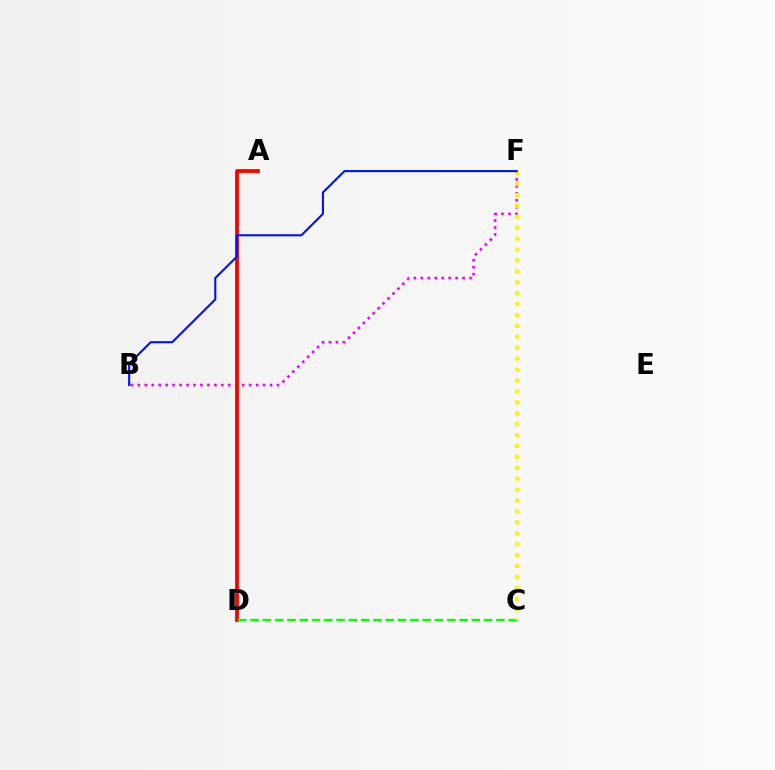{('B', 'F'): [{'color': '#ee00ff', 'line_style': 'dotted', 'thickness': 1.89}, {'color': '#0010ff', 'line_style': 'solid', 'thickness': 1.51}], ('A', 'D'): [{'color': '#00fff6', 'line_style': 'dashed', 'thickness': 1.63}, {'color': '#ff0000', 'line_style': 'solid', 'thickness': 2.74}], ('C', 'D'): [{'color': '#08ff00', 'line_style': 'dashed', 'thickness': 1.67}], ('C', 'F'): [{'color': '#fcf500', 'line_style': 'dotted', 'thickness': 2.97}]}